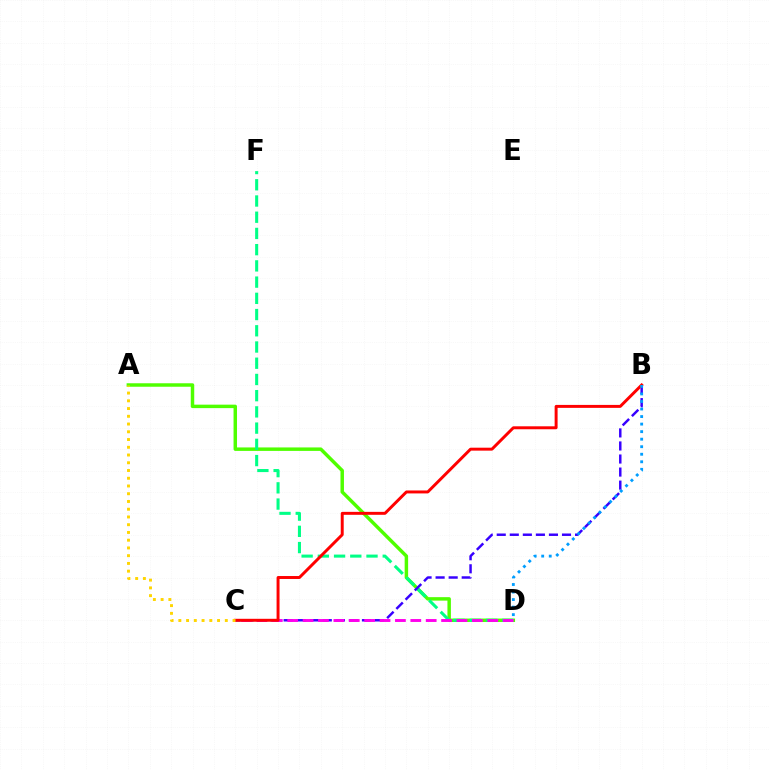{('A', 'D'): [{'color': '#4fff00', 'line_style': 'solid', 'thickness': 2.5}], ('D', 'F'): [{'color': '#00ff86', 'line_style': 'dashed', 'thickness': 2.2}], ('B', 'C'): [{'color': '#3700ff', 'line_style': 'dashed', 'thickness': 1.77}, {'color': '#ff0000', 'line_style': 'solid', 'thickness': 2.13}], ('C', 'D'): [{'color': '#ff00ed', 'line_style': 'dashed', 'thickness': 2.09}], ('B', 'D'): [{'color': '#009eff', 'line_style': 'dotted', 'thickness': 2.05}], ('A', 'C'): [{'color': '#ffd500', 'line_style': 'dotted', 'thickness': 2.1}]}